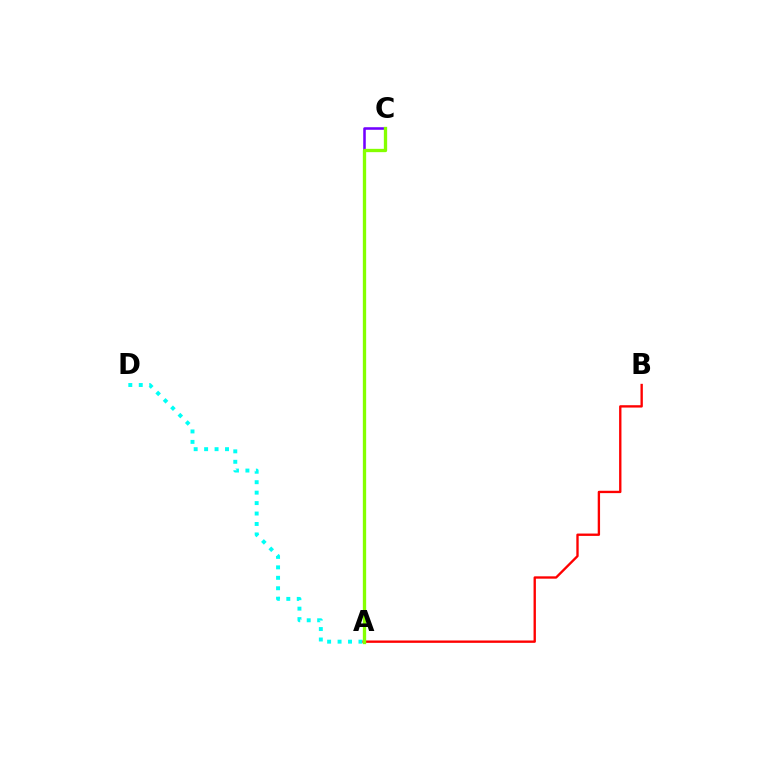{('A', 'C'): [{'color': '#7200ff', 'line_style': 'solid', 'thickness': 1.84}, {'color': '#84ff00', 'line_style': 'solid', 'thickness': 2.38}], ('A', 'D'): [{'color': '#00fff6', 'line_style': 'dotted', 'thickness': 2.84}], ('A', 'B'): [{'color': '#ff0000', 'line_style': 'solid', 'thickness': 1.69}]}